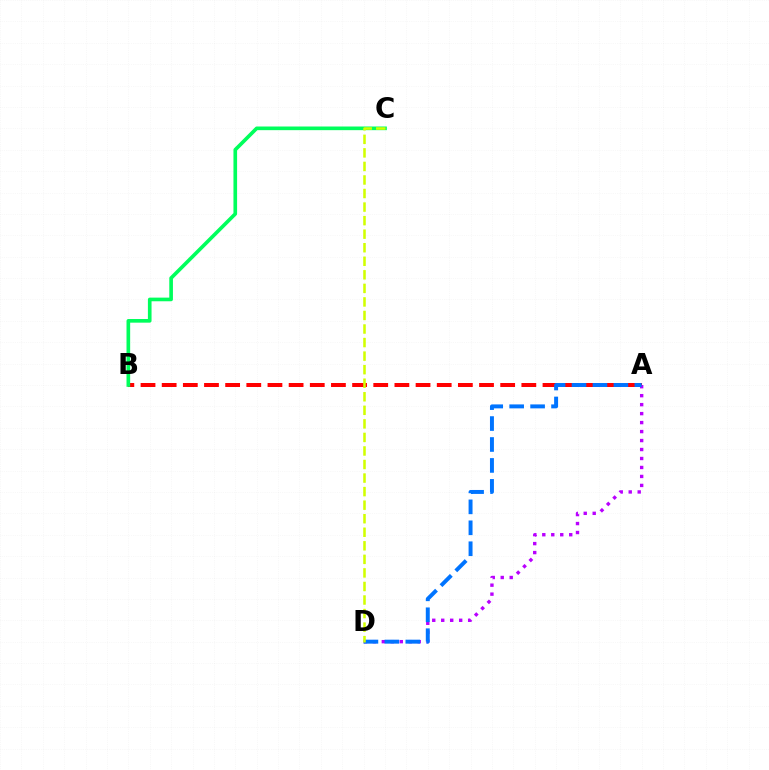{('A', 'B'): [{'color': '#ff0000', 'line_style': 'dashed', 'thickness': 2.87}], ('B', 'C'): [{'color': '#00ff5c', 'line_style': 'solid', 'thickness': 2.63}], ('A', 'D'): [{'color': '#b900ff', 'line_style': 'dotted', 'thickness': 2.44}, {'color': '#0074ff', 'line_style': 'dashed', 'thickness': 2.84}], ('C', 'D'): [{'color': '#d1ff00', 'line_style': 'dashed', 'thickness': 1.84}]}